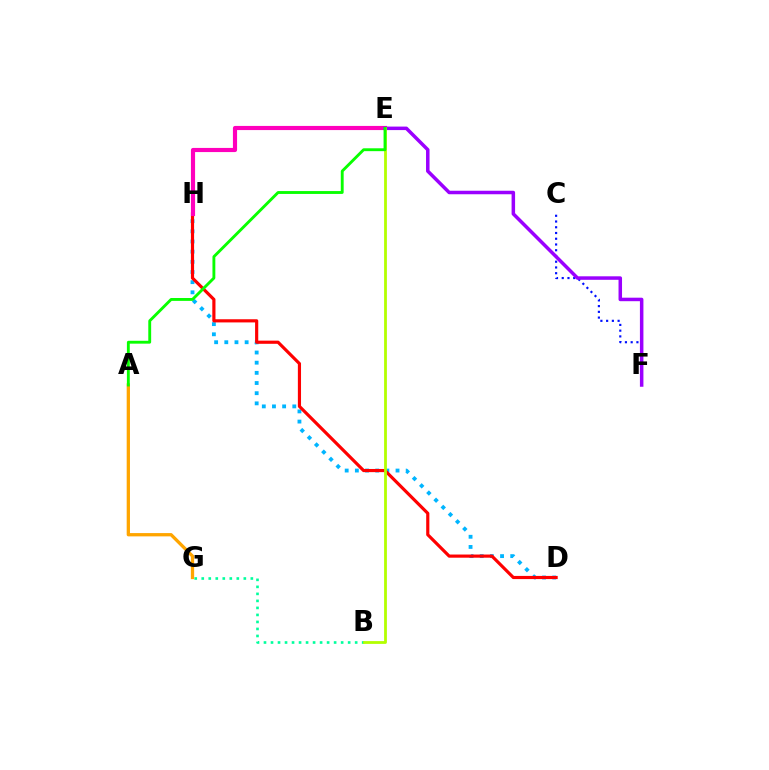{('D', 'H'): [{'color': '#00b5ff', 'line_style': 'dotted', 'thickness': 2.76}, {'color': '#ff0000', 'line_style': 'solid', 'thickness': 2.28}], ('B', 'G'): [{'color': '#00ff9d', 'line_style': 'dotted', 'thickness': 1.91}], ('E', 'H'): [{'color': '#ff00bd', 'line_style': 'solid', 'thickness': 2.98}], ('C', 'F'): [{'color': '#0010ff', 'line_style': 'dotted', 'thickness': 1.56}], ('E', 'F'): [{'color': '#9b00ff', 'line_style': 'solid', 'thickness': 2.52}], ('B', 'E'): [{'color': '#b3ff00', 'line_style': 'solid', 'thickness': 2.01}], ('A', 'G'): [{'color': '#ffa500', 'line_style': 'solid', 'thickness': 2.37}], ('A', 'E'): [{'color': '#08ff00', 'line_style': 'solid', 'thickness': 2.06}]}